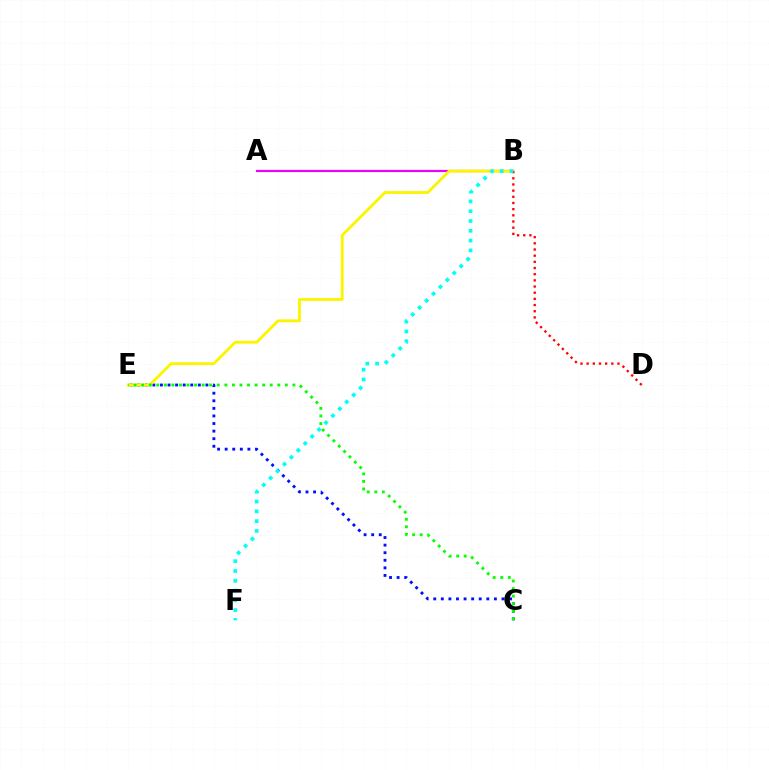{('C', 'E'): [{'color': '#0010ff', 'line_style': 'dotted', 'thickness': 2.06}, {'color': '#08ff00', 'line_style': 'dotted', 'thickness': 2.05}], ('A', 'B'): [{'color': '#ee00ff', 'line_style': 'solid', 'thickness': 1.57}], ('B', 'E'): [{'color': '#fcf500', 'line_style': 'solid', 'thickness': 2.06}], ('B', 'D'): [{'color': '#ff0000', 'line_style': 'dotted', 'thickness': 1.68}], ('B', 'F'): [{'color': '#00fff6', 'line_style': 'dotted', 'thickness': 2.66}]}